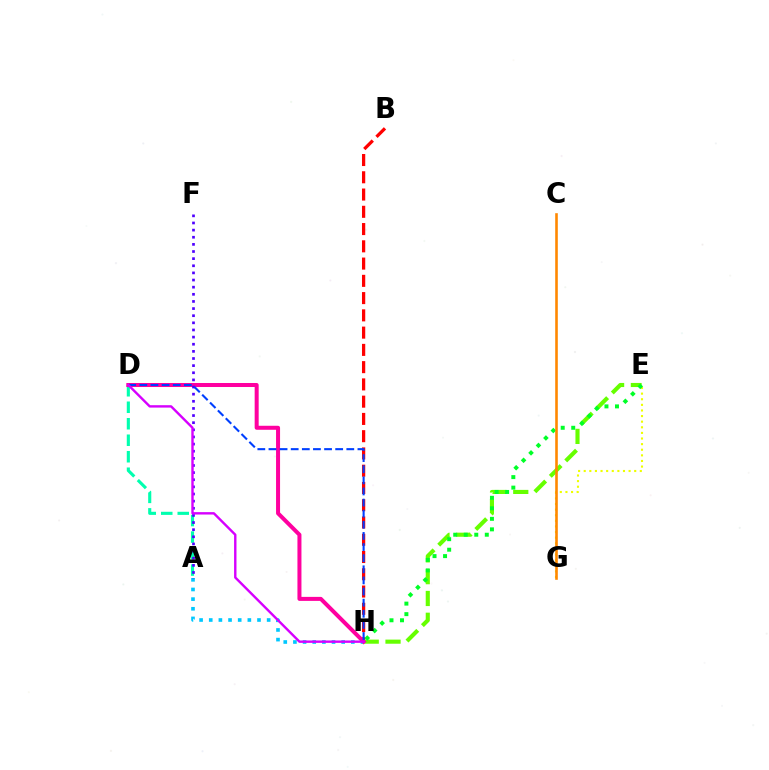{('B', 'H'): [{'color': '#ff0000', 'line_style': 'dashed', 'thickness': 2.34}], ('A', 'D'): [{'color': '#00ffaf', 'line_style': 'dashed', 'thickness': 2.24}], ('A', 'H'): [{'color': '#00c7ff', 'line_style': 'dotted', 'thickness': 2.62}], ('E', 'H'): [{'color': '#66ff00', 'line_style': 'dashed', 'thickness': 2.96}, {'color': '#00ff27', 'line_style': 'dotted', 'thickness': 2.86}], ('D', 'H'): [{'color': '#ff00a0', 'line_style': 'solid', 'thickness': 2.89}, {'color': '#003fff', 'line_style': 'dashed', 'thickness': 1.51}, {'color': '#d600ff', 'line_style': 'solid', 'thickness': 1.73}], ('E', 'G'): [{'color': '#eeff00', 'line_style': 'dotted', 'thickness': 1.52}], ('A', 'F'): [{'color': '#4f00ff', 'line_style': 'dotted', 'thickness': 1.94}], ('C', 'G'): [{'color': '#ff8800', 'line_style': 'solid', 'thickness': 1.87}]}